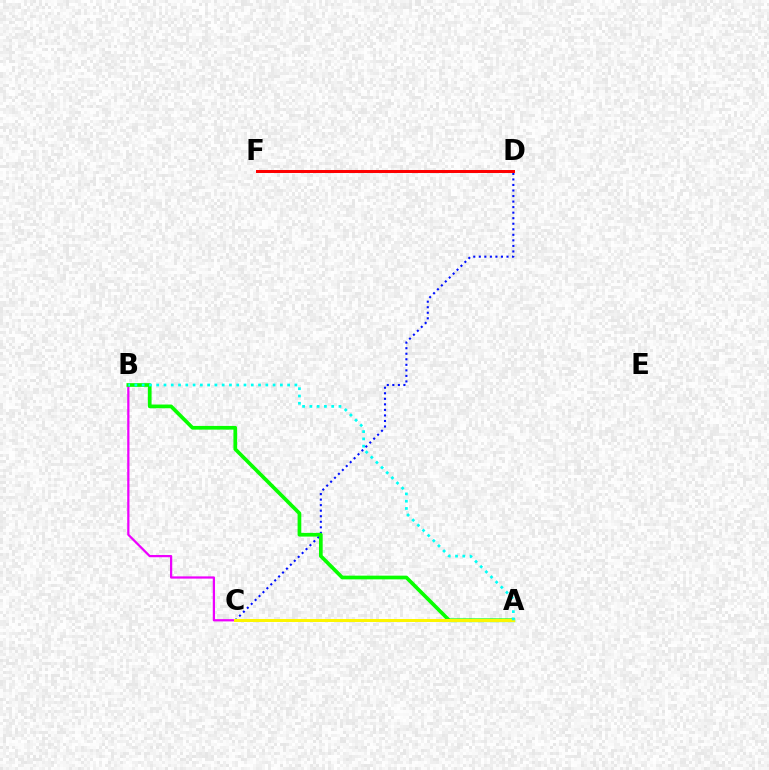{('B', 'C'): [{'color': '#ee00ff', 'line_style': 'solid', 'thickness': 1.61}], ('C', 'D'): [{'color': '#0010ff', 'line_style': 'dotted', 'thickness': 1.5}], ('A', 'B'): [{'color': '#08ff00', 'line_style': 'solid', 'thickness': 2.66}, {'color': '#00fff6', 'line_style': 'dotted', 'thickness': 1.98}], ('A', 'C'): [{'color': '#fcf500', 'line_style': 'solid', 'thickness': 2.15}], ('D', 'F'): [{'color': '#ff0000', 'line_style': 'solid', 'thickness': 2.15}]}